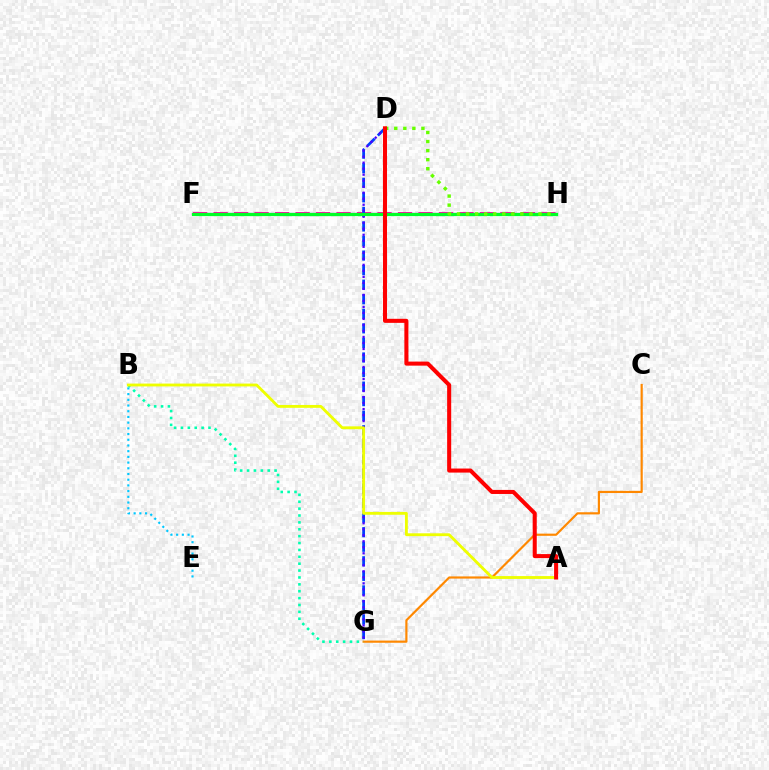{('B', 'E'): [{'color': '#00c7ff', 'line_style': 'dotted', 'thickness': 1.55}], ('C', 'G'): [{'color': '#ff8800', 'line_style': 'solid', 'thickness': 1.57}], ('F', 'H'): [{'color': '#d600ff', 'line_style': 'solid', 'thickness': 1.58}, {'color': '#ff00a0', 'line_style': 'dashed', 'thickness': 2.78}, {'color': '#00ff27', 'line_style': 'solid', 'thickness': 2.32}], ('D', 'G'): [{'color': '#003fff', 'line_style': 'dashed', 'thickness': 1.98}, {'color': '#4f00ff', 'line_style': 'dotted', 'thickness': 1.63}], ('B', 'G'): [{'color': '#00ffaf', 'line_style': 'dotted', 'thickness': 1.87}], ('A', 'B'): [{'color': '#eeff00', 'line_style': 'solid', 'thickness': 2.05}], ('D', 'H'): [{'color': '#66ff00', 'line_style': 'dotted', 'thickness': 2.46}], ('A', 'D'): [{'color': '#ff0000', 'line_style': 'solid', 'thickness': 2.92}]}